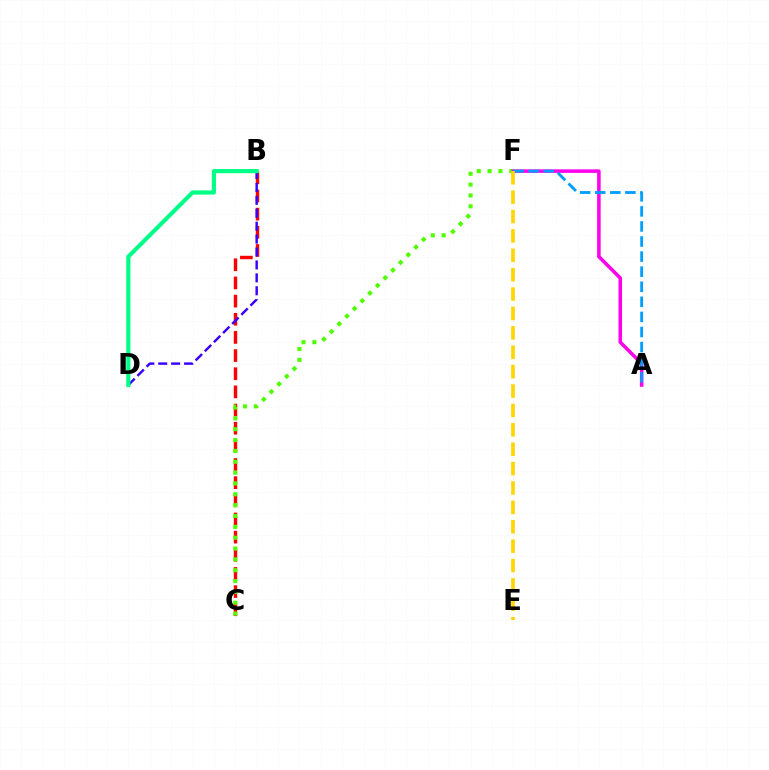{('B', 'C'): [{'color': '#ff0000', 'line_style': 'dashed', 'thickness': 2.47}], ('C', 'F'): [{'color': '#4fff00', 'line_style': 'dotted', 'thickness': 2.95}], ('B', 'D'): [{'color': '#3700ff', 'line_style': 'dashed', 'thickness': 1.75}, {'color': '#00ff86', 'line_style': 'solid', 'thickness': 2.99}], ('A', 'F'): [{'color': '#ff00ed', 'line_style': 'solid', 'thickness': 2.54}, {'color': '#009eff', 'line_style': 'dashed', 'thickness': 2.05}], ('E', 'F'): [{'color': '#ffd500', 'line_style': 'dashed', 'thickness': 2.63}]}